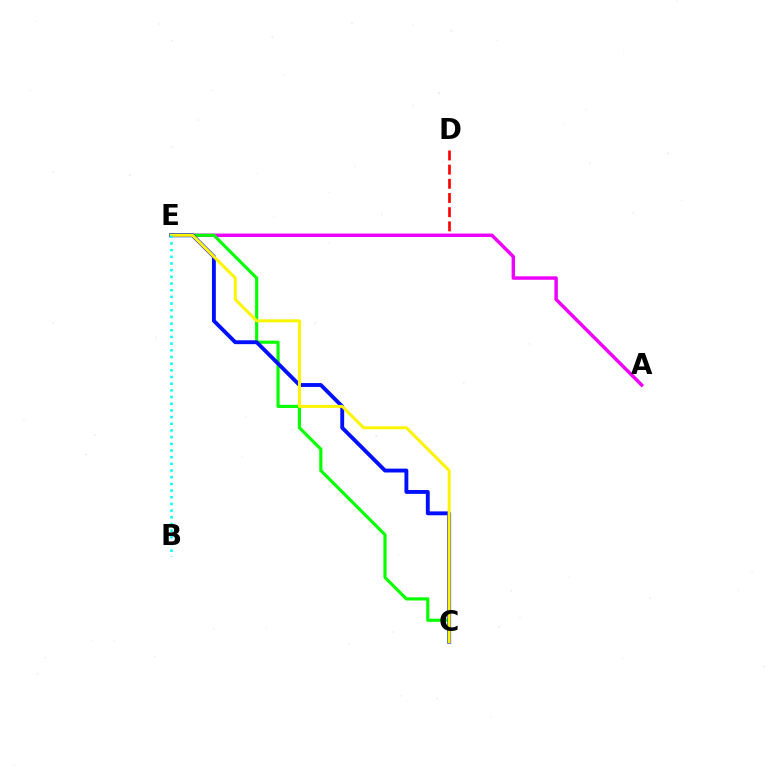{('D', 'E'): [{'color': '#ff0000', 'line_style': 'dashed', 'thickness': 1.93}], ('A', 'E'): [{'color': '#ee00ff', 'line_style': 'solid', 'thickness': 2.49}], ('C', 'E'): [{'color': '#08ff00', 'line_style': 'solid', 'thickness': 2.26}, {'color': '#0010ff', 'line_style': 'solid', 'thickness': 2.79}, {'color': '#fcf500', 'line_style': 'solid', 'thickness': 2.15}], ('B', 'E'): [{'color': '#00fff6', 'line_style': 'dotted', 'thickness': 1.81}]}